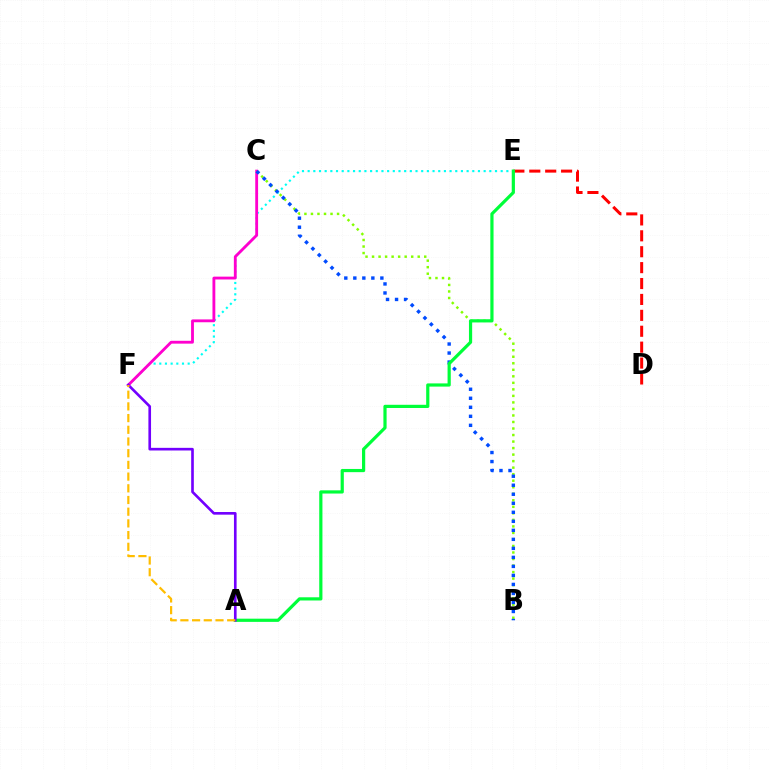{('B', 'C'): [{'color': '#84ff00', 'line_style': 'dotted', 'thickness': 1.77}, {'color': '#004bff', 'line_style': 'dotted', 'thickness': 2.45}], ('E', 'F'): [{'color': '#00fff6', 'line_style': 'dotted', 'thickness': 1.54}], ('D', 'E'): [{'color': '#ff0000', 'line_style': 'dashed', 'thickness': 2.16}], ('C', 'F'): [{'color': '#ff00cf', 'line_style': 'solid', 'thickness': 2.04}], ('A', 'E'): [{'color': '#00ff39', 'line_style': 'solid', 'thickness': 2.3}], ('A', 'F'): [{'color': '#7200ff', 'line_style': 'solid', 'thickness': 1.9}, {'color': '#ffbd00', 'line_style': 'dashed', 'thickness': 1.59}]}